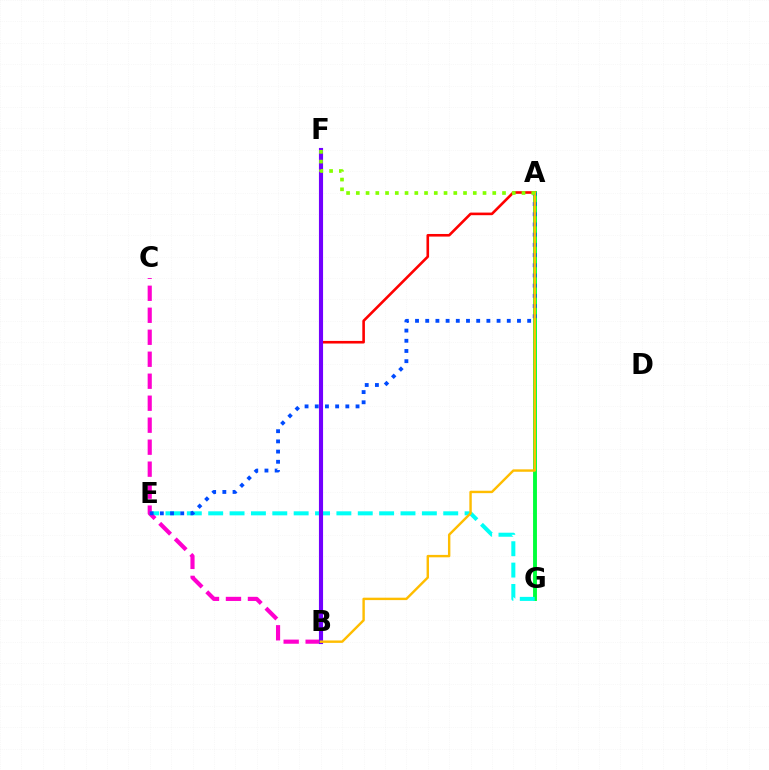{('A', 'G'): [{'color': '#00ff39', 'line_style': 'solid', 'thickness': 2.79}], ('E', 'G'): [{'color': '#00fff6', 'line_style': 'dashed', 'thickness': 2.9}], ('A', 'B'): [{'color': '#ff0000', 'line_style': 'solid', 'thickness': 1.88}, {'color': '#ffbd00', 'line_style': 'solid', 'thickness': 1.74}], ('B', 'C'): [{'color': '#ff00cf', 'line_style': 'dashed', 'thickness': 2.99}], ('A', 'E'): [{'color': '#004bff', 'line_style': 'dotted', 'thickness': 2.77}], ('B', 'F'): [{'color': '#7200ff', 'line_style': 'solid', 'thickness': 2.97}], ('A', 'F'): [{'color': '#84ff00', 'line_style': 'dotted', 'thickness': 2.65}]}